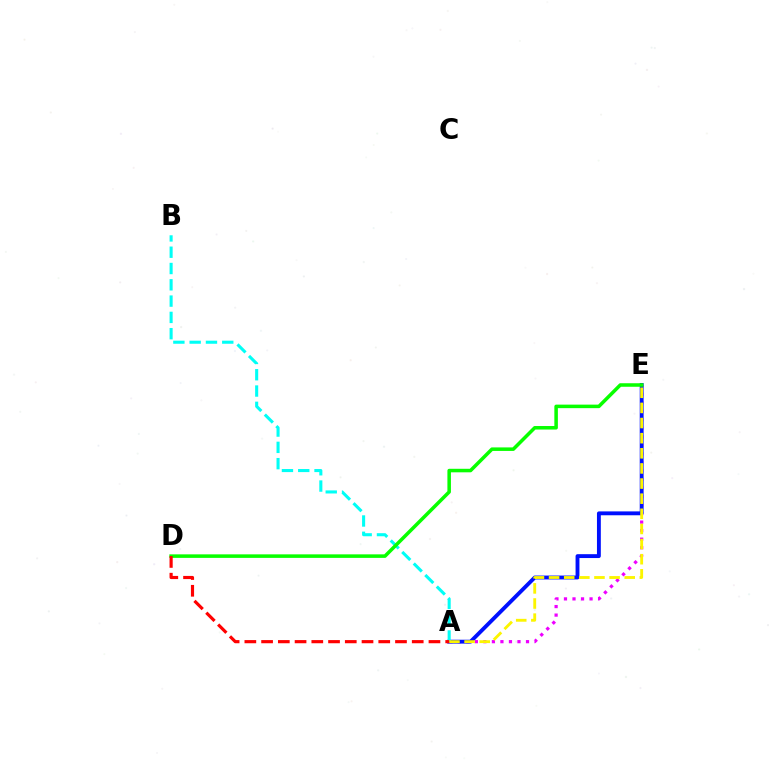{('A', 'E'): [{'color': '#ee00ff', 'line_style': 'dotted', 'thickness': 2.32}, {'color': '#0010ff', 'line_style': 'solid', 'thickness': 2.78}, {'color': '#fcf500', 'line_style': 'dashed', 'thickness': 2.06}], ('A', 'B'): [{'color': '#00fff6', 'line_style': 'dashed', 'thickness': 2.21}], ('D', 'E'): [{'color': '#08ff00', 'line_style': 'solid', 'thickness': 2.54}], ('A', 'D'): [{'color': '#ff0000', 'line_style': 'dashed', 'thickness': 2.27}]}